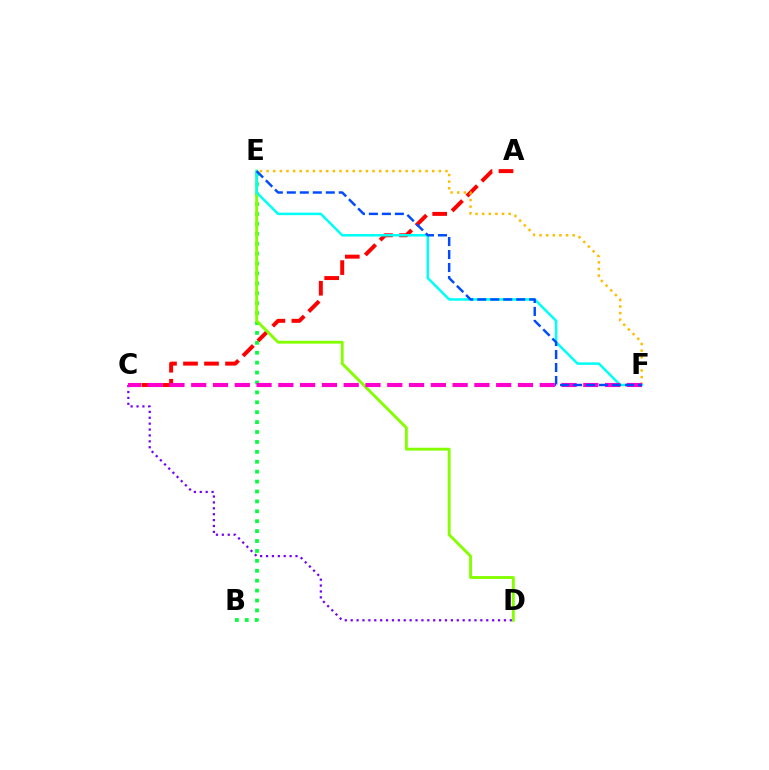{('A', 'C'): [{'color': '#ff0000', 'line_style': 'dashed', 'thickness': 2.85}], ('E', 'F'): [{'color': '#ffbd00', 'line_style': 'dotted', 'thickness': 1.8}, {'color': '#00fff6', 'line_style': 'solid', 'thickness': 1.81}, {'color': '#004bff', 'line_style': 'dashed', 'thickness': 1.76}], ('C', 'D'): [{'color': '#7200ff', 'line_style': 'dotted', 'thickness': 1.6}], ('B', 'E'): [{'color': '#00ff39', 'line_style': 'dotted', 'thickness': 2.69}], ('D', 'E'): [{'color': '#84ff00', 'line_style': 'solid', 'thickness': 2.06}], ('C', 'F'): [{'color': '#ff00cf', 'line_style': 'dashed', 'thickness': 2.96}]}